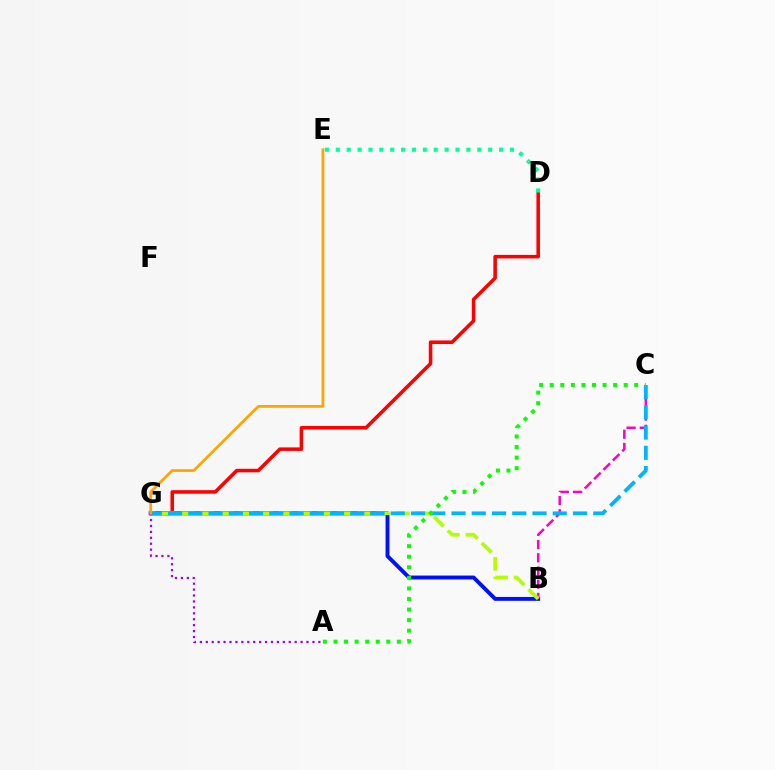{('B', 'G'): [{'color': '#0010ff', 'line_style': 'solid', 'thickness': 2.8}, {'color': '#b3ff00', 'line_style': 'dashed', 'thickness': 2.66}], ('B', 'C'): [{'color': '#ff00bd', 'line_style': 'dashed', 'thickness': 1.8}], ('D', 'G'): [{'color': '#ff0000', 'line_style': 'solid', 'thickness': 2.55}], ('D', 'E'): [{'color': '#00ff9d', 'line_style': 'dotted', 'thickness': 2.96}], ('C', 'G'): [{'color': '#00b5ff', 'line_style': 'dashed', 'thickness': 2.75}], ('A', 'C'): [{'color': '#08ff00', 'line_style': 'dotted', 'thickness': 2.87}], ('A', 'G'): [{'color': '#9b00ff', 'line_style': 'dotted', 'thickness': 1.61}], ('E', 'G'): [{'color': '#ffa500', 'line_style': 'solid', 'thickness': 1.98}]}